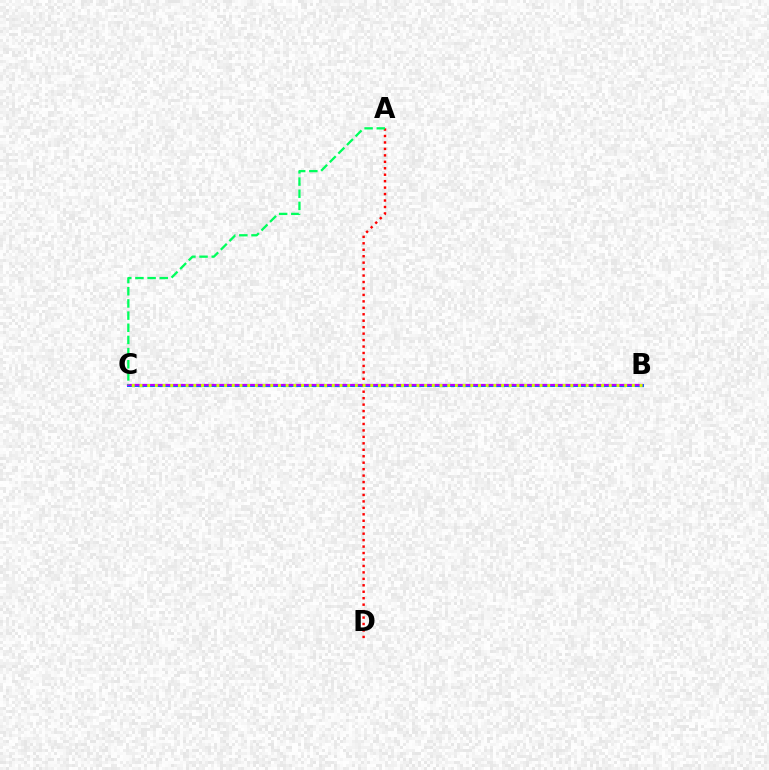{('B', 'C'): [{'color': '#0074ff', 'line_style': 'solid', 'thickness': 2.19}, {'color': '#b900ff', 'line_style': 'solid', 'thickness': 1.58}, {'color': '#d1ff00', 'line_style': 'dotted', 'thickness': 2.09}], ('A', 'D'): [{'color': '#ff0000', 'line_style': 'dotted', 'thickness': 1.75}], ('A', 'C'): [{'color': '#00ff5c', 'line_style': 'dashed', 'thickness': 1.65}]}